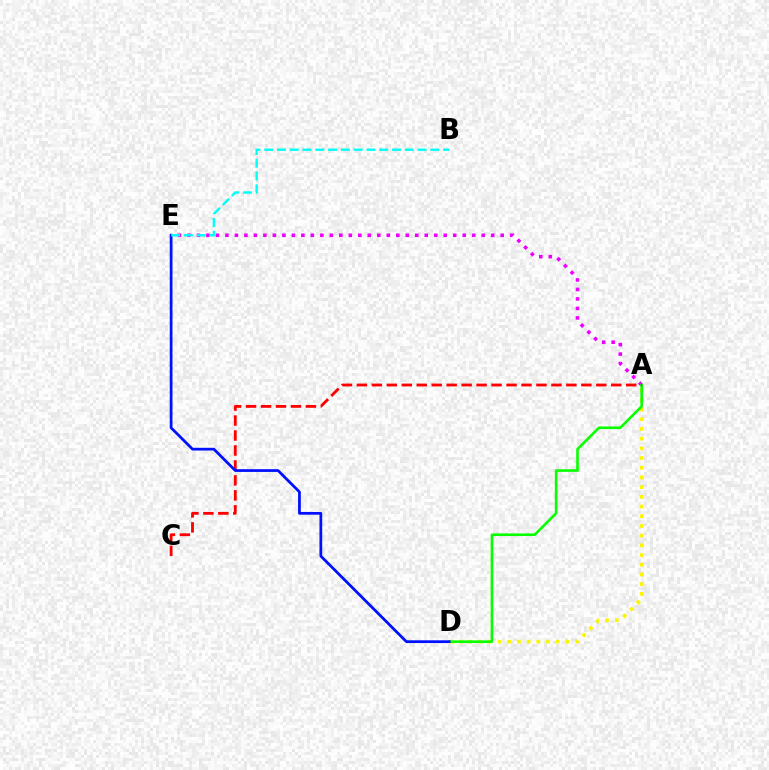{('A', 'E'): [{'color': '#ee00ff', 'line_style': 'dotted', 'thickness': 2.58}], ('A', 'D'): [{'color': '#fcf500', 'line_style': 'dotted', 'thickness': 2.64}, {'color': '#08ff00', 'line_style': 'solid', 'thickness': 1.88}], ('A', 'C'): [{'color': '#ff0000', 'line_style': 'dashed', 'thickness': 2.03}], ('D', 'E'): [{'color': '#0010ff', 'line_style': 'solid', 'thickness': 1.98}], ('B', 'E'): [{'color': '#00fff6', 'line_style': 'dashed', 'thickness': 1.74}]}